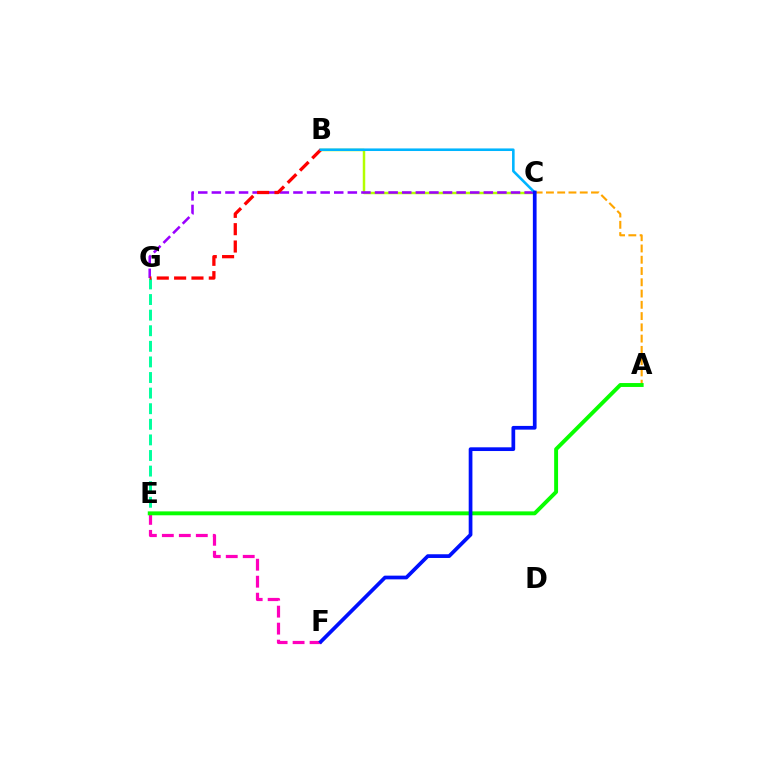{('B', 'C'): [{'color': '#b3ff00', 'line_style': 'solid', 'thickness': 1.78}, {'color': '#00b5ff', 'line_style': 'solid', 'thickness': 1.86}], ('E', 'F'): [{'color': '#ff00bd', 'line_style': 'dashed', 'thickness': 2.31}], ('E', 'G'): [{'color': '#00ff9d', 'line_style': 'dashed', 'thickness': 2.12}], ('C', 'G'): [{'color': '#9b00ff', 'line_style': 'dashed', 'thickness': 1.85}], ('A', 'C'): [{'color': '#ffa500', 'line_style': 'dashed', 'thickness': 1.53}], ('A', 'E'): [{'color': '#08ff00', 'line_style': 'solid', 'thickness': 2.81}], ('B', 'G'): [{'color': '#ff0000', 'line_style': 'dashed', 'thickness': 2.36}], ('C', 'F'): [{'color': '#0010ff', 'line_style': 'solid', 'thickness': 2.68}]}